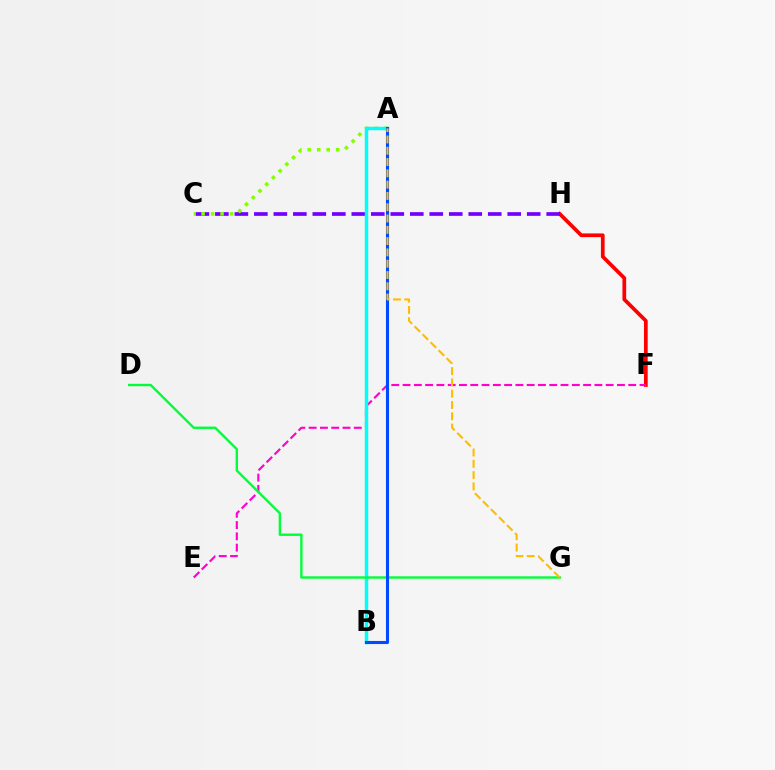{('F', 'H'): [{'color': '#ff0000', 'line_style': 'solid', 'thickness': 2.68}], ('C', 'H'): [{'color': '#7200ff', 'line_style': 'dashed', 'thickness': 2.65}], ('E', 'F'): [{'color': '#ff00cf', 'line_style': 'dashed', 'thickness': 1.53}], ('A', 'C'): [{'color': '#84ff00', 'line_style': 'dotted', 'thickness': 2.57}], ('A', 'B'): [{'color': '#00fff6', 'line_style': 'solid', 'thickness': 2.49}, {'color': '#004bff', 'line_style': 'solid', 'thickness': 2.23}], ('D', 'G'): [{'color': '#00ff39', 'line_style': 'solid', 'thickness': 1.73}], ('A', 'G'): [{'color': '#ffbd00', 'line_style': 'dashed', 'thickness': 1.53}]}